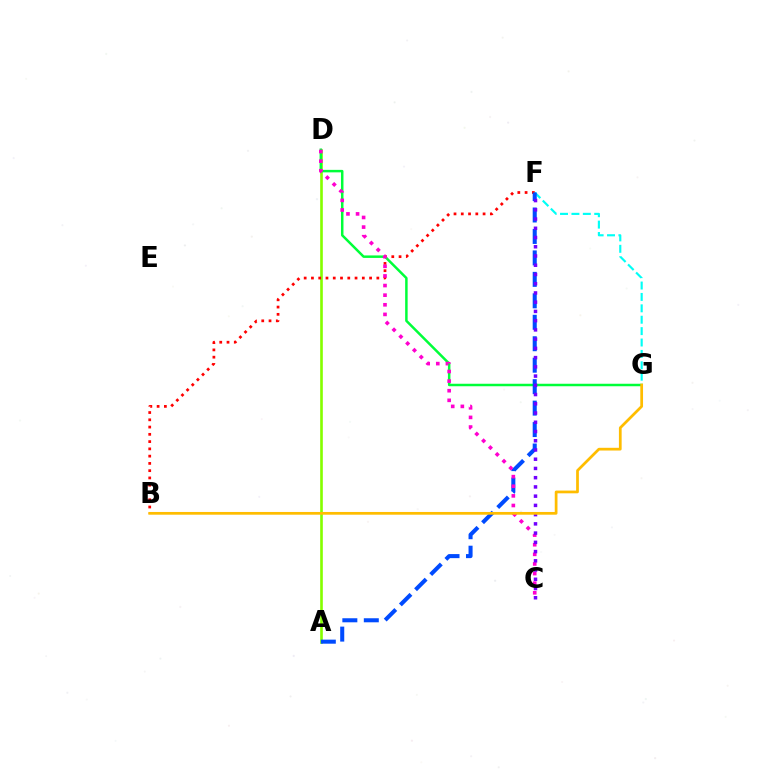{('F', 'G'): [{'color': '#00fff6', 'line_style': 'dashed', 'thickness': 1.55}], ('A', 'D'): [{'color': '#84ff00', 'line_style': 'solid', 'thickness': 1.9}], ('B', 'F'): [{'color': '#ff0000', 'line_style': 'dotted', 'thickness': 1.97}], ('D', 'G'): [{'color': '#00ff39', 'line_style': 'solid', 'thickness': 1.79}], ('A', 'F'): [{'color': '#004bff', 'line_style': 'dashed', 'thickness': 2.91}], ('C', 'D'): [{'color': '#ff00cf', 'line_style': 'dotted', 'thickness': 2.61}], ('C', 'F'): [{'color': '#7200ff', 'line_style': 'dotted', 'thickness': 2.51}], ('B', 'G'): [{'color': '#ffbd00', 'line_style': 'solid', 'thickness': 1.97}]}